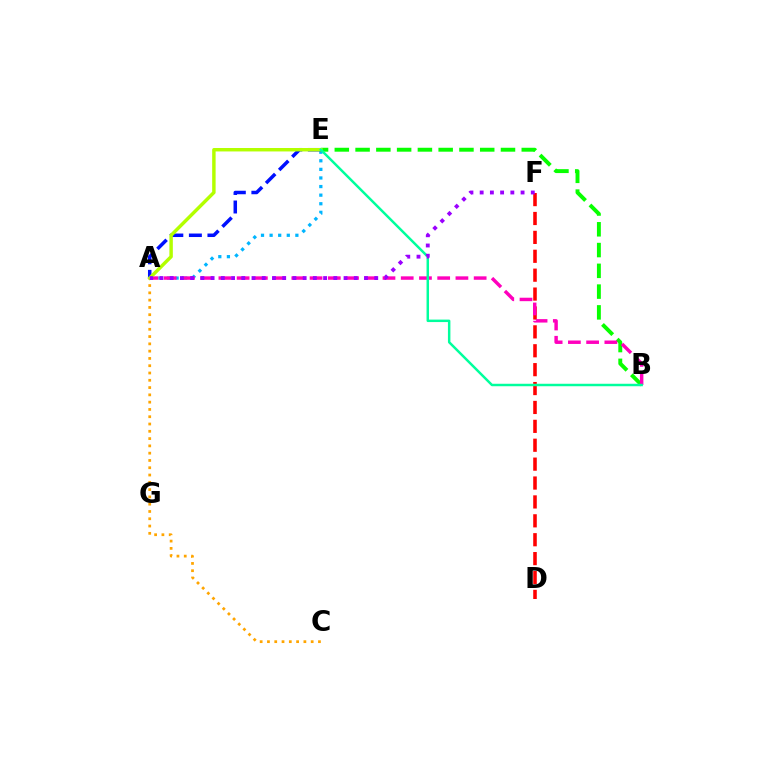{('A', 'E'): [{'color': '#00b5ff', 'line_style': 'dotted', 'thickness': 2.33}, {'color': '#0010ff', 'line_style': 'dashed', 'thickness': 2.52}, {'color': '#b3ff00', 'line_style': 'solid', 'thickness': 2.48}], ('A', 'C'): [{'color': '#ffa500', 'line_style': 'dotted', 'thickness': 1.98}], ('B', 'E'): [{'color': '#08ff00', 'line_style': 'dashed', 'thickness': 2.82}, {'color': '#00ff9d', 'line_style': 'solid', 'thickness': 1.78}], ('D', 'F'): [{'color': '#ff0000', 'line_style': 'dashed', 'thickness': 2.57}], ('A', 'B'): [{'color': '#ff00bd', 'line_style': 'dashed', 'thickness': 2.48}], ('A', 'F'): [{'color': '#9b00ff', 'line_style': 'dotted', 'thickness': 2.78}]}